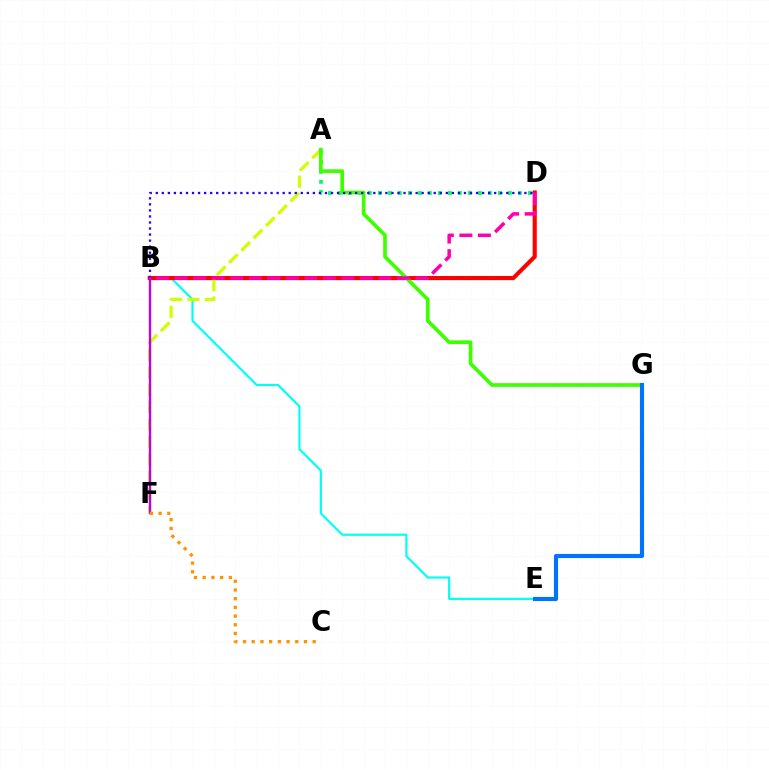{('A', 'D'): [{'color': '#00ff5c', 'line_style': 'dotted', 'thickness': 2.72}], ('B', 'E'): [{'color': '#00fff6', 'line_style': 'solid', 'thickness': 1.57}], ('B', 'D'): [{'color': '#ff0000', 'line_style': 'solid', 'thickness': 2.95}, {'color': '#2500ff', 'line_style': 'dotted', 'thickness': 1.64}, {'color': '#ff00ac', 'line_style': 'dashed', 'thickness': 2.52}], ('A', 'F'): [{'color': '#d1ff00', 'line_style': 'dashed', 'thickness': 2.36}], ('A', 'G'): [{'color': '#3dff00', 'line_style': 'solid', 'thickness': 2.65}], ('B', 'F'): [{'color': '#b900ff', 'line_style': 'solid', 'thickness': 1.7}], ('C', 'F'): [{'color': '#ff9400', 'line_style': 'dotted', 'thickness': 2.37}], ('E', 'G'): [{'color': '#0074ff', 'line_style': 'solid', 'thickness': 2.98}]}